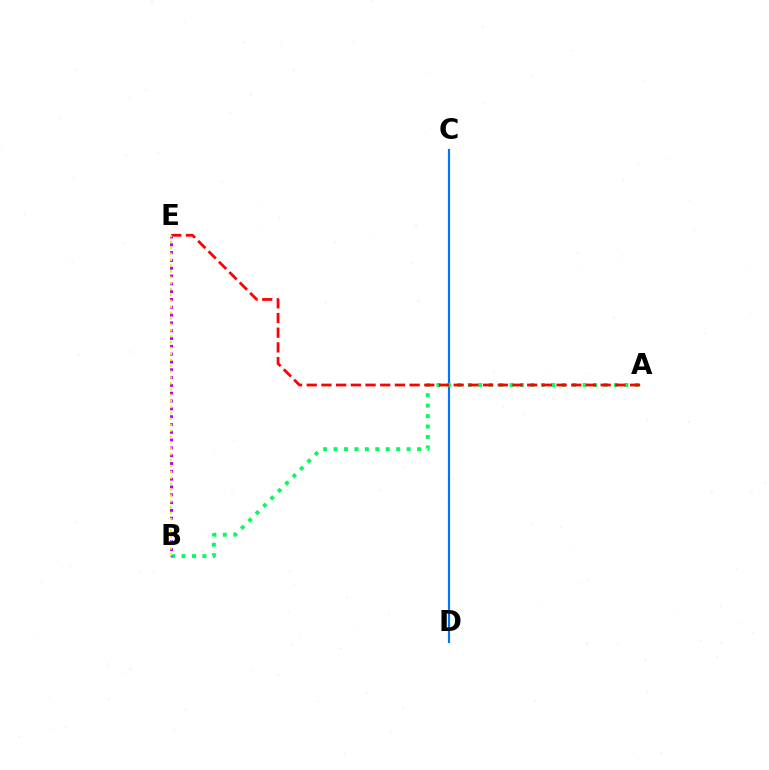{('C', 'D'): [{'color': '#0074ff', 'line_style': 'solid', 'thickness': 1.56}], ('A', 'B'): [{'color': '#00ff5c', 'line_style': 'dotted', 'thickness': 2.84}], ('A', 'E'): [{'color': '#ff0000', 'line_style': 'dashed', 'thickness': 2.0}], ('B', 'E'): [{'color': '#b900ff', 'line_style': 'dotted', 'thickness': 2.12}, {'color': '#d1ff00', 'line_style': 'dotted', 'thickness': 1.6}]}